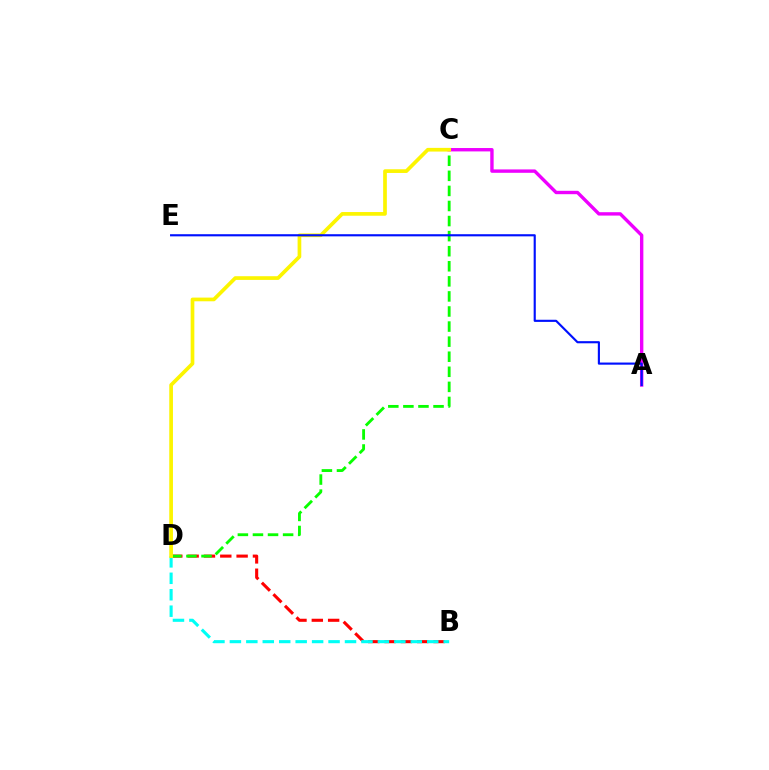{('B', 'D'): [{'color': '#ff0000', 'line_style': 'dashed', 'thickness': 2.22}, {'color': '#00fff6', 'line_style': 'dashed', 'thickness': 2.23}], ('A', 'C'): [{'color': '#ee00ff', 'line_style': 'solid', 'thickness': 2.44}], ('C', 'D'): [{'color': '#08ff00', 'line_style': 'dashed', 'thickness': 2.05}, {'color': '#fcf500', 'line_style': 'solid', 'thickness': 2.66}], ('A', 'E'): [{'color': '#0010ff', 'line_style': 'solid', 'thickness': 1.54}]}